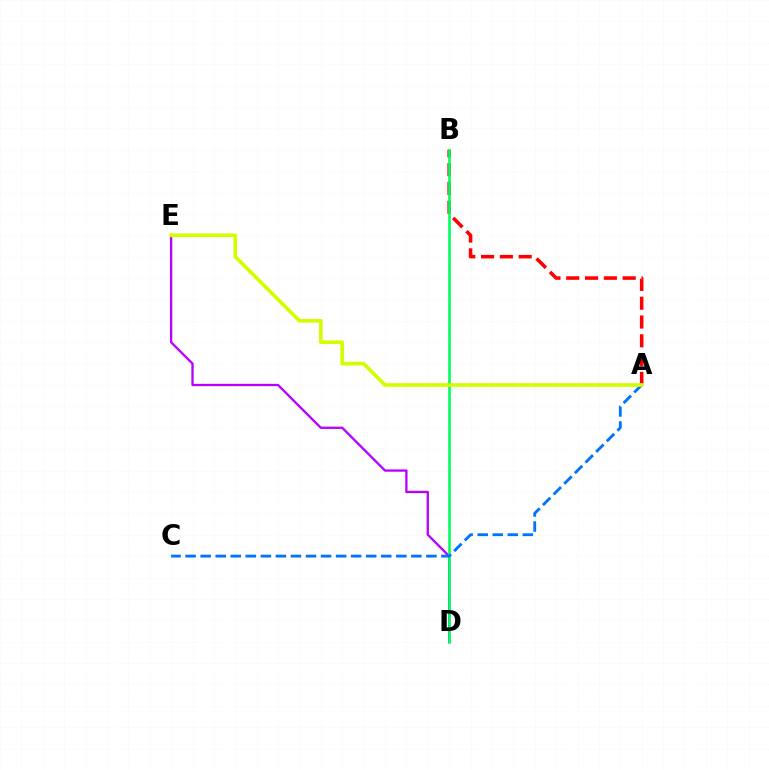{('A', 'B'): [{'color': '#ff0000', 'line_style': 'dashed', 'thickness': 2.56}], ('D', 'E'): [{'color': '#b900ff', 'line_style': 'solid', 'thickness': 1.66}], ('B', 'D'): [{'color': '#00ff5c', 'line_style': 'solid', 'thickness': 1.89}], ('A', 'C'): [{'color': '#0074ff', 'line_style': 'dashed', 'thickness': 2.04}], ('A', 'E'): [{'color': '#d1ff00', 'line_style': 'solid', 'thickness': 2.65}]}